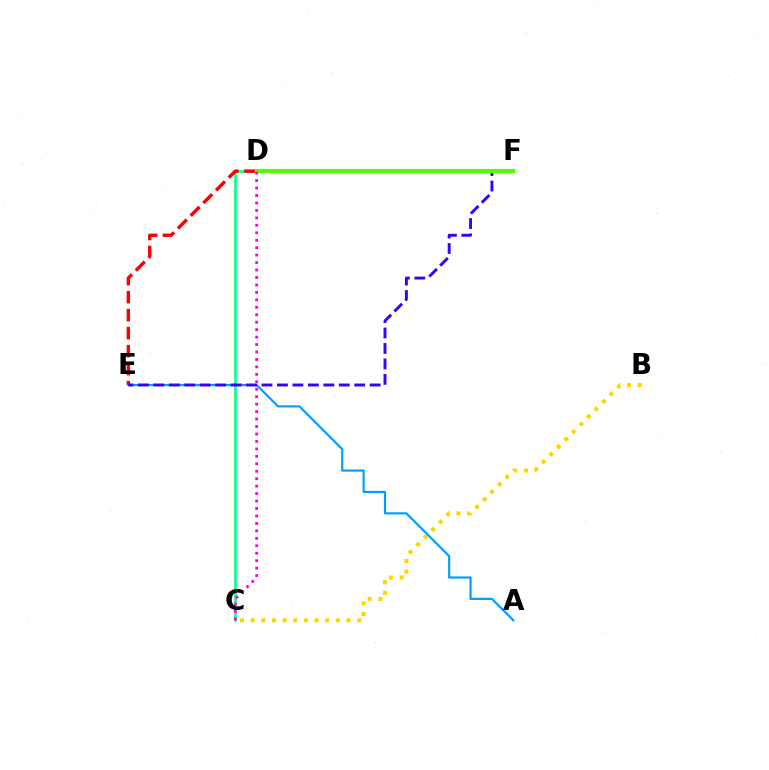{('C', 'D'): [{'color': '#00ff86', 'line_style': 'solid', 'thickness': 1.85}, {'color': '#ff00ed', 'line_style': 'dotted', 'thickness': 2.02}], ('D', 'E'): [{'color': '#ff0000', 'line_style': 'dashed', 'thickness': 2.44}], ('A', 'E'): [{'color': '#009eff', 'line_style': 'solid', 'thickness': 1.56}], ('E', 'F'): [{'color': '#3700ff', 'line_style': 'dashed', 'thickness': 2.1}], ('D', 'F'): [{'color': '#4fff00', 'line_style': 'solid', 'thickness': 3.0}], ('B', 'C'): [{'color': '#ffd500', 'line_style': 'dotted', 'thickness': 2.89}]}